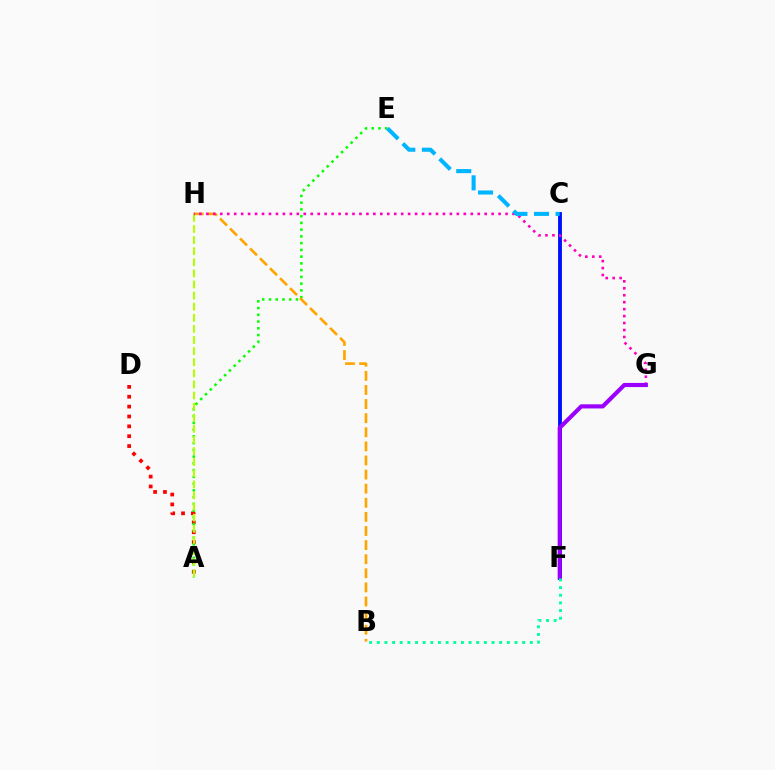{('A', 'D'): [{'color': '#ff0000', 'line_style': 'dotted', 'thickness': 2.68}], ('C', 'F'): [{'color': '#0010ff', 'line_style': 'solid', 'thickness': 2.78}], ('A', 'E'): [{'color': '#08ff00', 'line_style': 'dotted', 'thickness': 1.83}], ('B', 'H'): [{'color': '#ffa500', 'line_style': 'dashed', 'thickness': 1.92}], ('A', 'H'): [{'color': '#b3ff00', 'line_style': 'dashed', 'thickness': 1.51}], ('G', 'H'): [{'color': '#ff00bd', 'line_style': 'dotted', 'thickness': 1.89}], ('F', 'G'): [{'color': '#9b00ff', 'line_style': 'solid', 'thickness': 2.97}], ('C', 'E'): [{'color': '#00b5ff', 'line_style': 'dashed', 'thickness': 2.93}], ('B', 'F'): [{'color': '#00ff9d', 'line_style': 'dotted', 'thickness': 2.08}]}